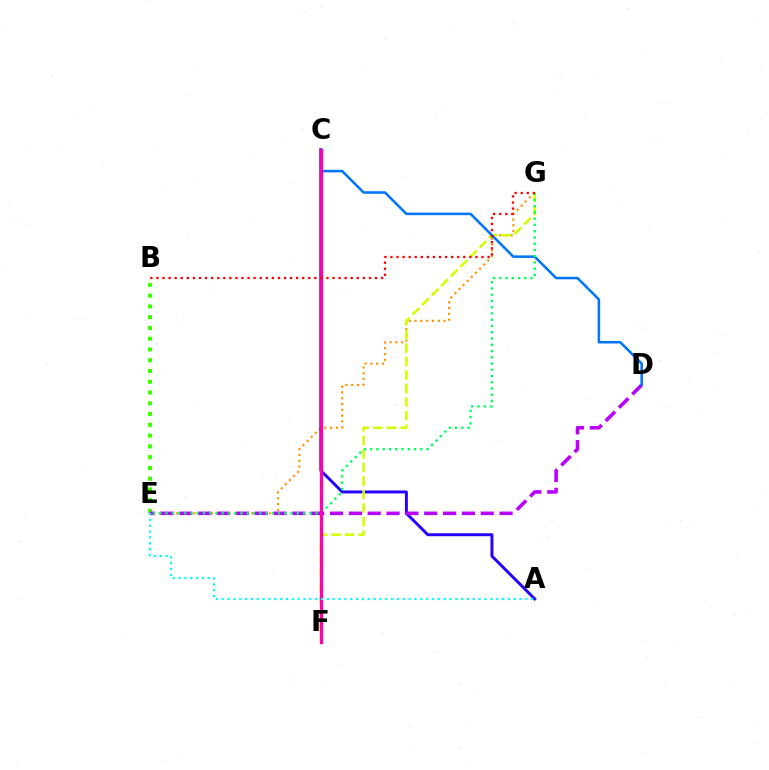{('E', 'G'): [{'color': '#ff9400', 'line_style': 'dotted', 'thickness': 1.58}, {'color': '#00ff5c', 'line_style': 'dotted', 'thickness': 1.7}], ('A', 'C'): [{'color': '#2500ff', 'line_style': 'solid', 'thickness': 2.13}], ('B', 'E'): [{'color': '#3dff00', 'line_style': 'dotted', 'thickness': 2.93}], ('F', 'G'): [{'color': '#d1ff00', 'line_style': 'dashed', 'thickness': 1.84}], ('D', 'E'): [{'color': '#b900ff', 'line_style': 'dashed', 'thickness': 2.56}], ('C', 'D'): [{'color': '#0074ff', 'line_style': 'solid', 'thickness': 1.83}], ('C', 'F'): [{'color': '#ff00ac', 'line_style': 'solid', 'thickness': 2.38}], ('A', 'E'): [{'color': '#00fff6', 'line_style': 'dotted', 'thickness': 1.59}], ('B', 'G'): [{'color': '#ff0000', 'line_style': 'dotted', 'thickness': 1.65}]}